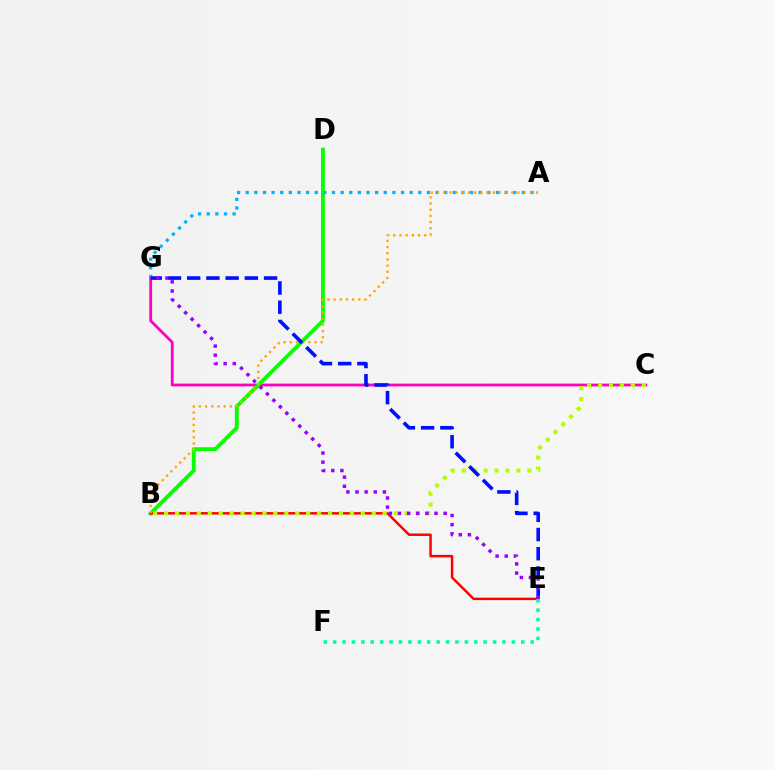{('C', 'G'): [{'color': '#ff00bd', 'line_style': 'solid', 'thickness': 2.0}], ('B', 'D'): [{'color': '#08ff00', 'line_style': 'solid', 'thickness': 2.8}], ('B', 'E'): [{'color': '#ff0000', 'line_style': 'solid', 'thickness': 1.78}], ('E', 'F'): [{'color': '#00ff9d', 'line_style': 'dotted', 'thickness': 2.56}], ('A', 'G'): [{'color': '#00b5ff', 'line_style': 'dotted', 'thickness': 2.34}], ('B', 'C'): [{'color': '#b3ff00', 'line_style': 'dotted', 'thickness': 2.97}], ('A', 'B'): [{'color': '#ffa500', 'line_style': 'dotted', 'thickness': 1.68}], ('E', 'G'): [{'color': '#0010ff', 'line_style': 'dashed', 'thickness': 2.61}, {'color': '#9b00ff', 'line_style': 'dotted', 'thickness': 2.48}]}